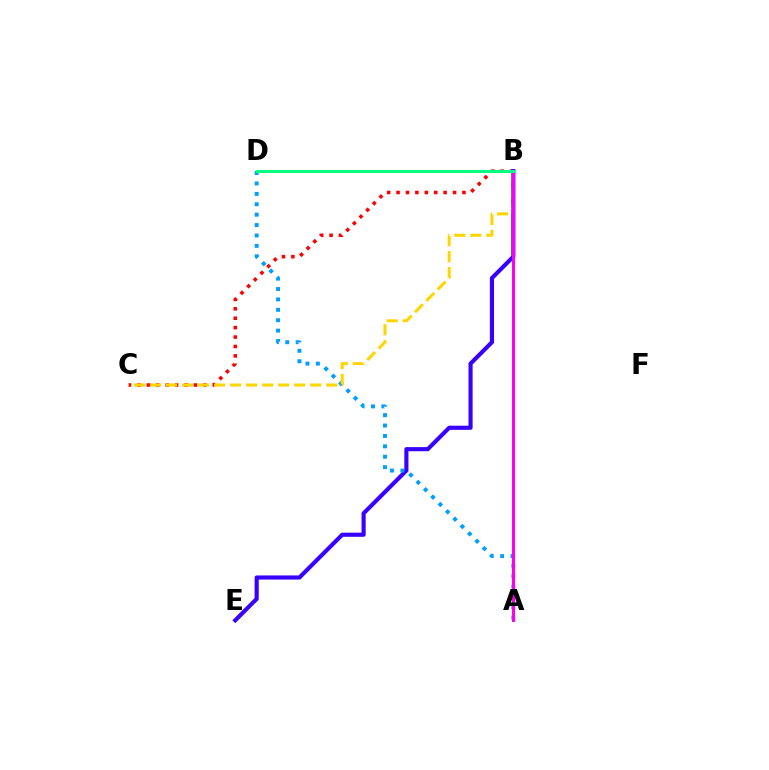{('B', 'C'): [{'color': '#ff0000', 'line_style': 'dotted', 'thickness': 2.56}, {'color': '#ffd500', 'line_style': 'dashed', 'thickness': 2.18}], ('B', 'E'): [{'color': '#3700ff', 'line_style': 'solid', 'thickness': 2.97}], ('A', 'D'): [{'color': '#009eff', 'line_style': 'dotted', 'thickness': 2.83}], ('A', 'B'): [{'color': '#ff00ed', 'line_style': 'solid', 'thickness': 2.19}], ('B', 'D'): [{'color': '#4fff00', 'line_style': 'solid', 'thickness': 2.1}, {'color': '#00ff86', 'line_style': 'solid', 'thickness': 2.07}]}